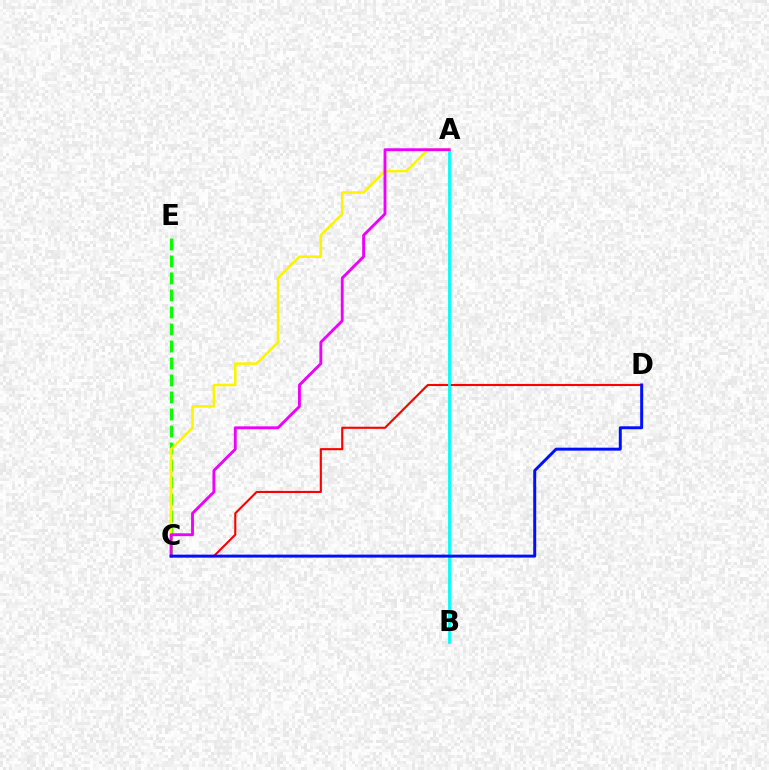{('C', 'D'): [{'color': '#ff0000', 'line_style': 'solid', 'thickness': 1.52}, {'color': '#0010ff', 'line_style': 'solid', 'thickness': 2.14}], ('C', 'E'): [{'color': '#08ff00', 'line_style': 'dashed', 'thickness': 2.31}], ('A', 'B'): [{'color': '#00fff6', 'line_style': 'solid', 'thickness': 2.02}], ('A', 'C'): [{'color': '#fcf500', 'line_style': 'solid', 'thickness': 1.84}, {'color': '#ee00ff', 'line_style': 'solid', 'thickness': 2.06}]}